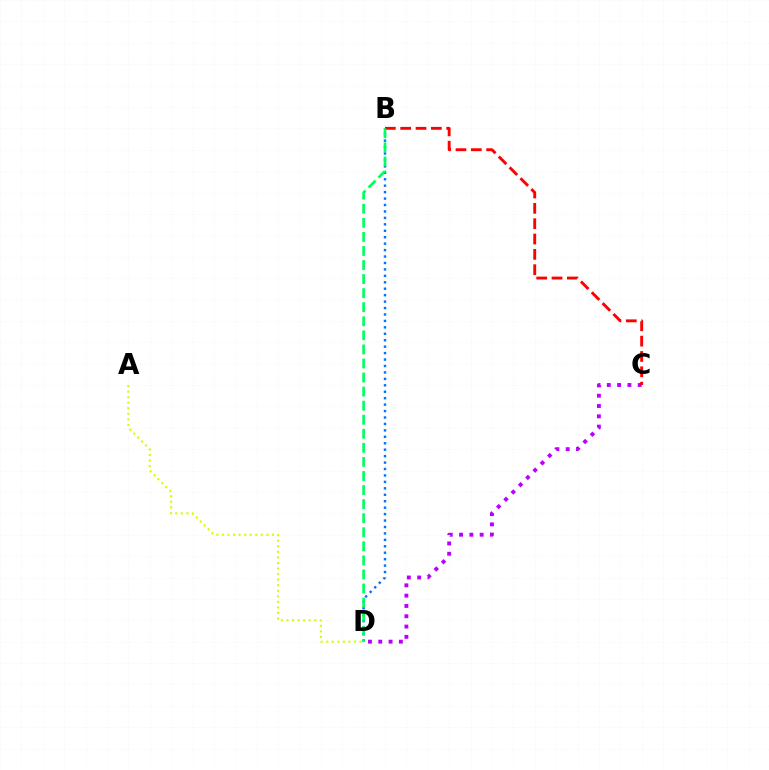{('B', 'D'): [{'color': '#0074ff', 'line_style': 'dotted', 'thickness': 1.75}, {'color': '#00ff5c', 'line_style': 'dashed', 'thickness': 1.91}], ('C', 'D'): [{'color': '#b900ff', 'line_style': 'dotted', 'thickness': 2.8}], ('A', 'D'): [{'color': '#d1ff00', 'line_style': 'dotted', 'thickness': 1.51}], ('B', 'C'): [{'color': '#ff0000', 'line_style': 'dashed', 'thickness': 2.08}]}